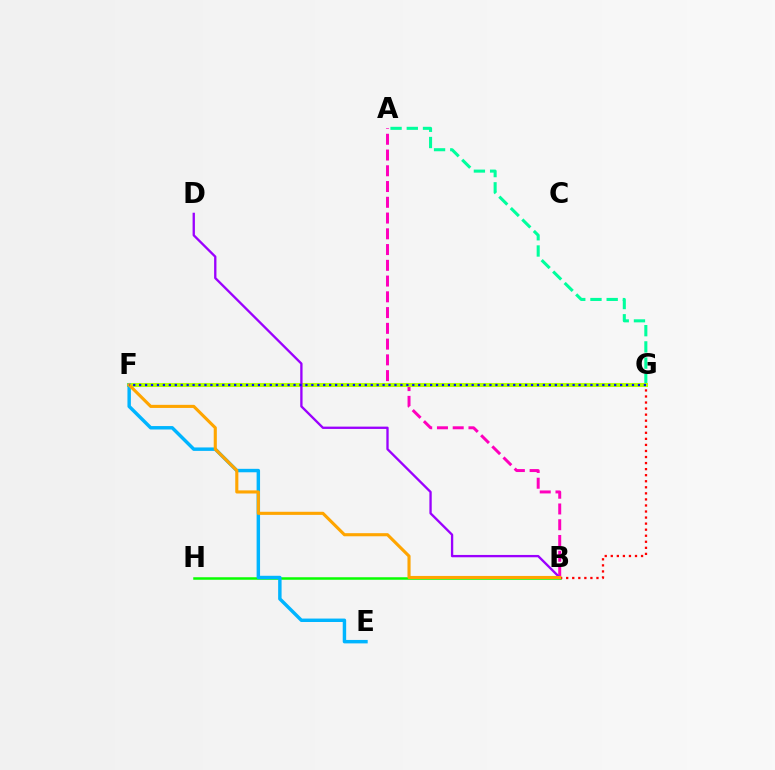{('A', 'G'): [{'color': '#00ff9d', 'line_style': 'dashed', 'thickness': 2.2}], ('B', 'H'): [{'color': '#08ff00', 'line_style': 'solid', 'thickness': 1.81}], ('A', 'B'): [{'color': '#ff00bd', 'line_style': 'dashed', 'thickness': 2.14}], ('B', 'G'): [{'color': '#ff0000', 'line_style': 'dotted', 'thickness': 1.64}], ('F', 'G'): [{'color': '#b3ff00', 'line_style': 'solid', 'thickness': 2.92}, {'color': '#0010ff', 'line_style': 'dotted', 'thickness': 1.61}], ('E', 'F'): [{'color': '#00b5ff', 'line_style': 'solid', 'thickness': 2.48}], ('B', 'D'): [{'color': '#9b00ff', 'line_style': 'solid', 'thickness': 1.67}], ('B', 'F'): [{'color': '#ffa500', 'line_style': 'solid', 'thickness': 2.24}]}